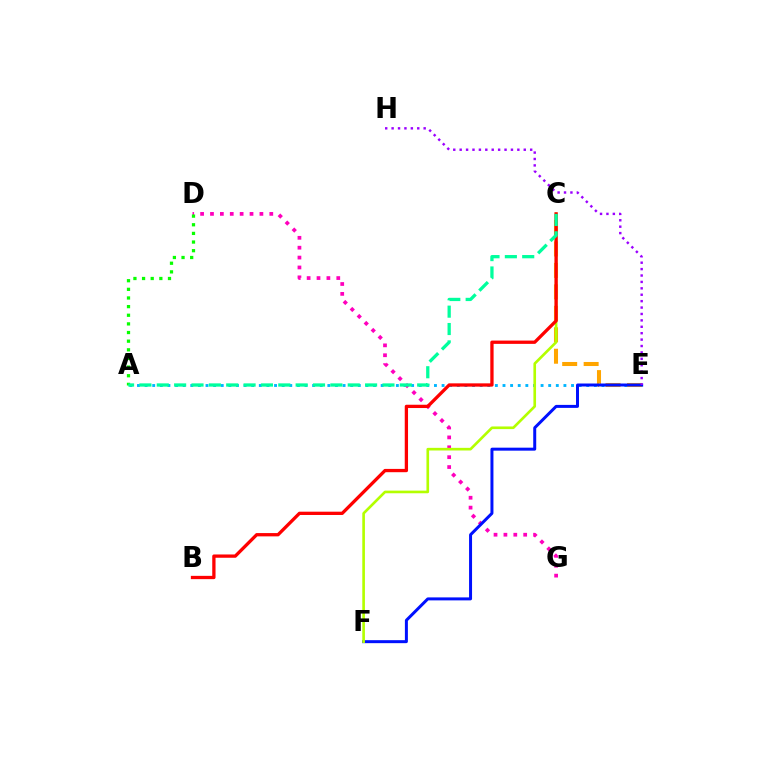{('A', 'E'): [{'color': '#00b5ff', 'line_style': 'dotted', 'thickness': 2.07}], ('C', 'E'): [{'color': '#ffa500', 'line_style': 'dashed', 'thickness': 2.91}], ('D', 'G'): [{'color': '#ff00bd', 'line_style': 'dotted', 'thickness': 2.69}], ('E', 'F'): [{'color': '#0010ff', 'line_style': 'solid', 'thickness': 2.15}], ('C', 'F'): [{'color': '#b3ff00', 'line_style': 'solid', 'thickness': 1.9}], ('B', 'C'): [{'color': '#ff0000', 'line_style': 'solid', 'thickness': 2.37}], ('A', 'D'): [{'color': '#08ff00', 'line_style': 'dotted', 'thickness': 2.35}], ('A', 'C'): [{'color': '#00ff9d', 'line_style': 'dashed', 'thickness': 2.36}], ('E', 'H'): [{'color': '#9b00ff', 'line_style': 'dotted', 'thickness': 1.74}]}